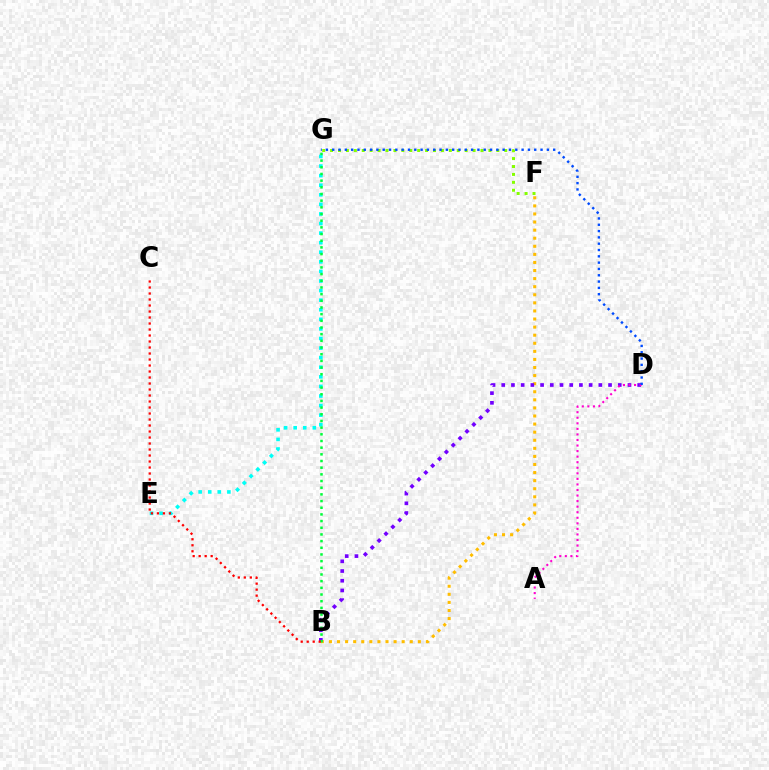{('F', 'G'): [{'color': '#84ff00', 'line_style': 'dotted', 'thickness': 2.15}], ('B', 'F'): [{'color': '#ffbd00', 'line_style': 'dotted', 'thickness': 2.2}], ('E', 'G'): [{'color': '#00fff6', 'line_style': 'dotted', 'thickness': 2.6}], ('B', 'D'): [{'color': '#7200ff', 'line_style': 'dotted', 'thickness': 2.64}], ('B', 'G'): [{'color': '#00ff39', 'line_style': 'dotted', 'thickness': 1.81}], ('A', 'D'): [{'color': '#ff00cf', 'line_style': 'dotted', 'thickness': 1.51}], ('D', 'G'): [{'color': '#004bff', 'line_style': 'dotted', 'thickness': 1.72}], ('B', 'C'): [{'color': '#ff0000', 'line_style': 'dotted', 'thickness': 1.63}]}